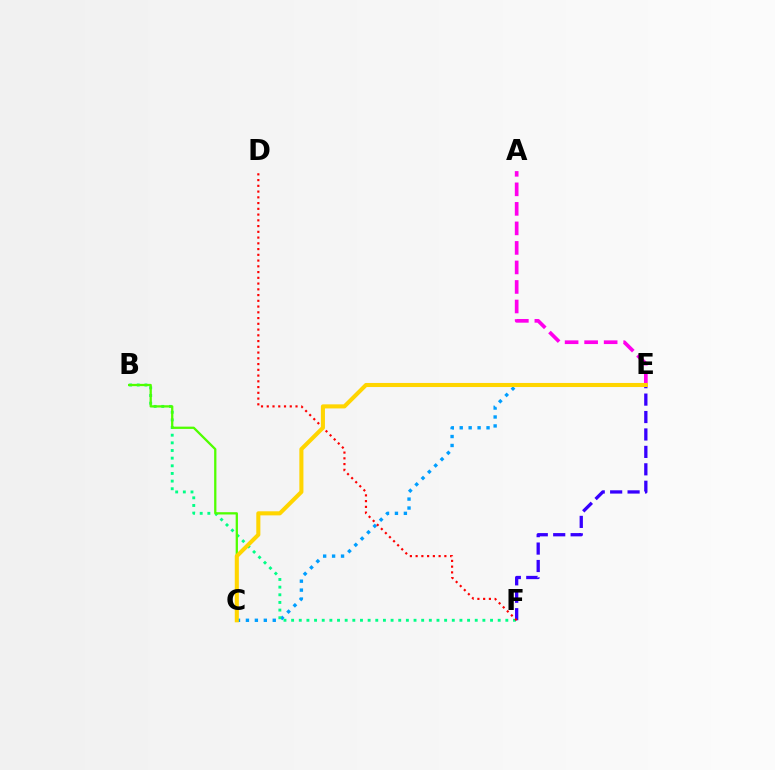{('C', 'E'): [{'color': '#009eff', 'line_style': 'dotted', 'thickness': 2.43}, {'color': '#ffd500', 'line_style': 'solid', 'thickness': 2.93}], ('B', 'F'): [{'color': '#00ff86', 'line_style': 'dotted', 'thickness': 2.08}], ('E', 'F'): [{'color': '#3700ff', 'line_style': 'dashed', 'thickness': 2.37}], ('A', 'E'): [{'color': '#ff00ed', 'line_style': 'dashed', 'thickness': 2.65}], ('B', 'C'): [{'color': '#4fff00', 'line_style': 'solid', 'thickness': 1.64}], ('D', 'F'): [{'color': '#ff0000', 'line_style': 'dotted', 'thickness': 1.56}]}